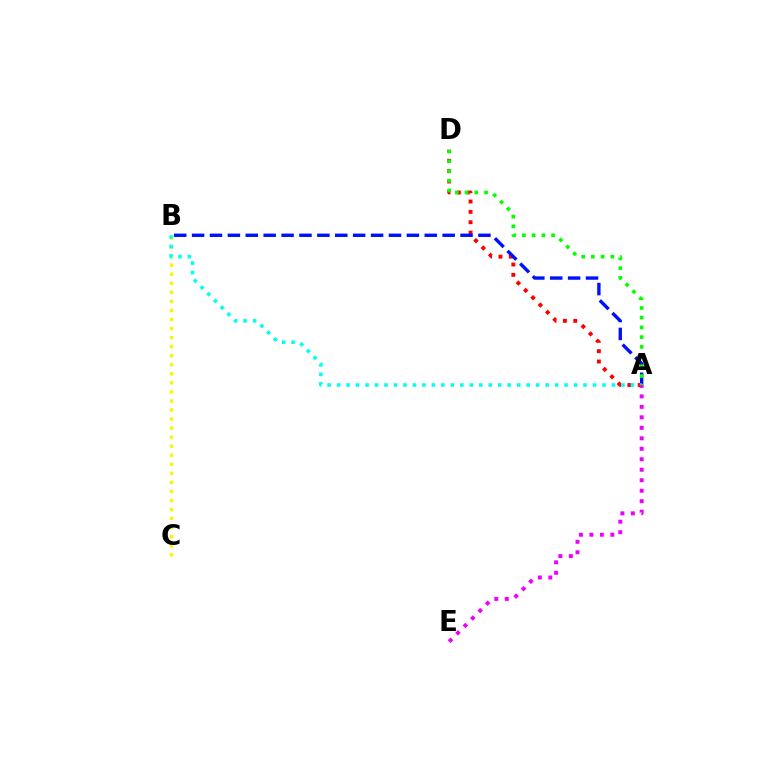{('B', 'C'): [{'color': '#fcf500', 'line_style': 'dotted', 'thickness': 2.46}], ('A', 'D'): [{'color': '#ff0000', 'line_style': 'dotted', 'thickness': 2.81}, {'color': '#08ff00', 'line_style': 'dotted', 'thickness': 2.64}], ('A', 'B'): [{'color': '#0010ff', 'line_style': 'dashed', 'thickness': 2.43}, {'color': '#00fff6', 'line_style': 'dotted', 'thickness': 2.57}], ('A', 'E'): [{'color': '#ee00ff', 'line_style': 'dotted', 'thickness': 2.85}]}